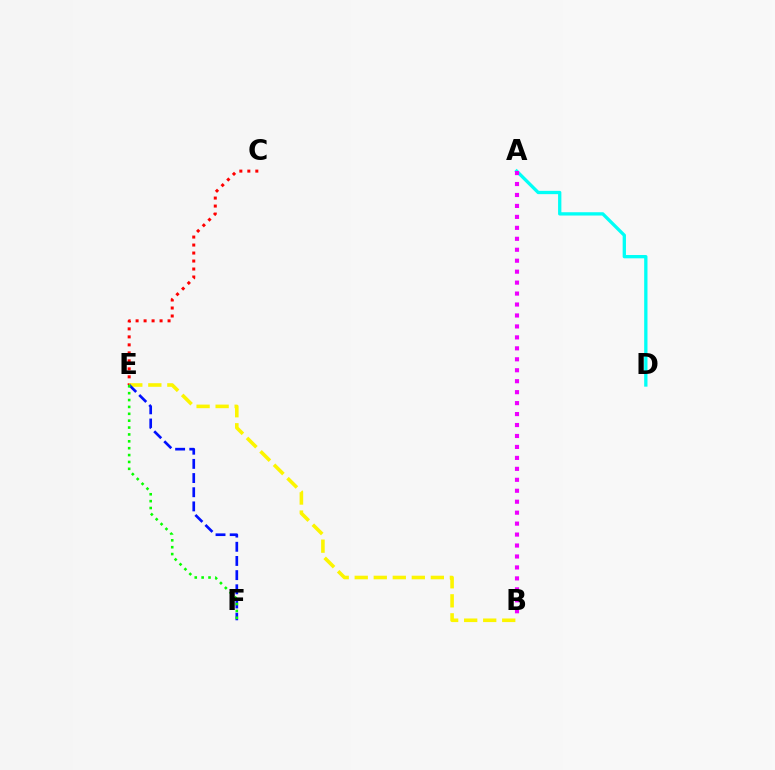{('C', 'E'): [{'color': '#ff0000', 'line_style': 'dotted', 'thickness': 2.17}], ('B', 'E'): [{'color': '#fcf500', 'line_style': 'dashed', 'thickness': 2.58}], ('E', 'F'): [{'color': '#0010ff', 'line_style': 'dashed', 'thickness': 1.93}, {'color': '#08ff00', 'line_style': 'dotted', 'thickness': 1.87}], ('A', 'D'): [{'color': '#00fff6', 'line_style': 'solid', 'thickness': 2.38}], ('A', 'B'): [{'color': '#ee00ff', 'line_style': 'dotted', 'thickness': 2.98}]}